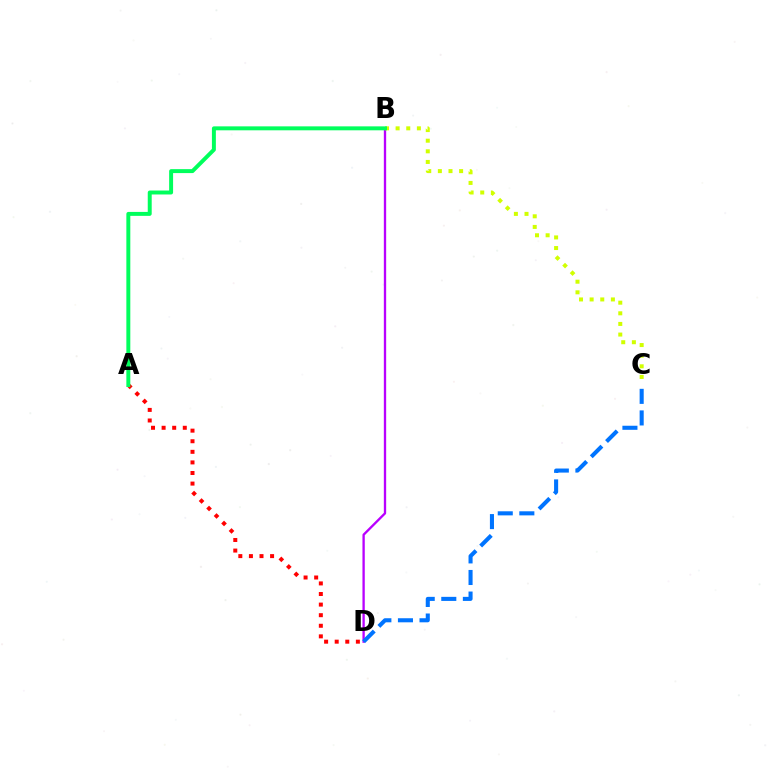{('B', 'D'): [{'color': '#b900ff', 'line_style': 'solid', 'thickness': 1.67}], ('B', 'C'): [{'color': '#d1ff00', 'line_style': 'dotted', 'thickness': 2.89}], ('A', 'D'): [{'color': '#ff0000', 'line_style': 'dotted', 'thickness': 2.88}], ('C', 'D'): [{'color': '#0074ff', 'line_style': 'dashed', 'thickness': 2.93}], ('A', 'B'): [{'color': '#00ff5c', 'line_style': 'solid', 'thickness': 2.84}]}